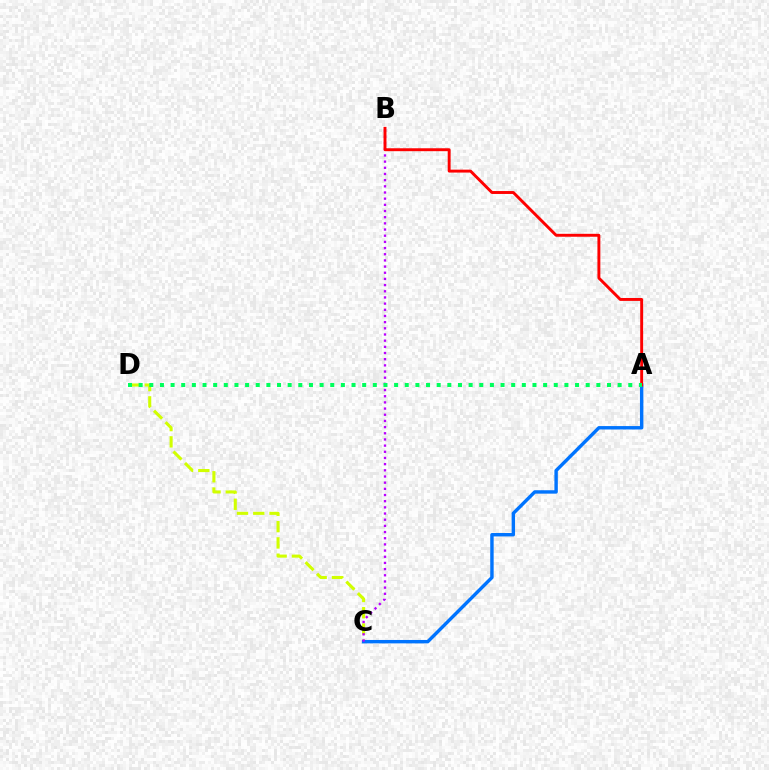{('C', 'D'): [{'color': '#d1ff00', 'line_style': 'dashed', 'thickness': 2.21}], ('A', 'C'): [{'color': '#0074ff', 'line_style': 'solid', 'thickness': 2.46}], ('B', 'C'): [{'color': '#b900ff', 'line_style': 'dotted', 'thickness': 1.68}], ('A', 'B'): [{'color': '#ff0000', 'line_style': 'solid', 'thickness': 2.1}], ('A', 'D'): [{'color': '#00ff5c', 'line_style': 'dotted', 'thickness': 2.89}]}